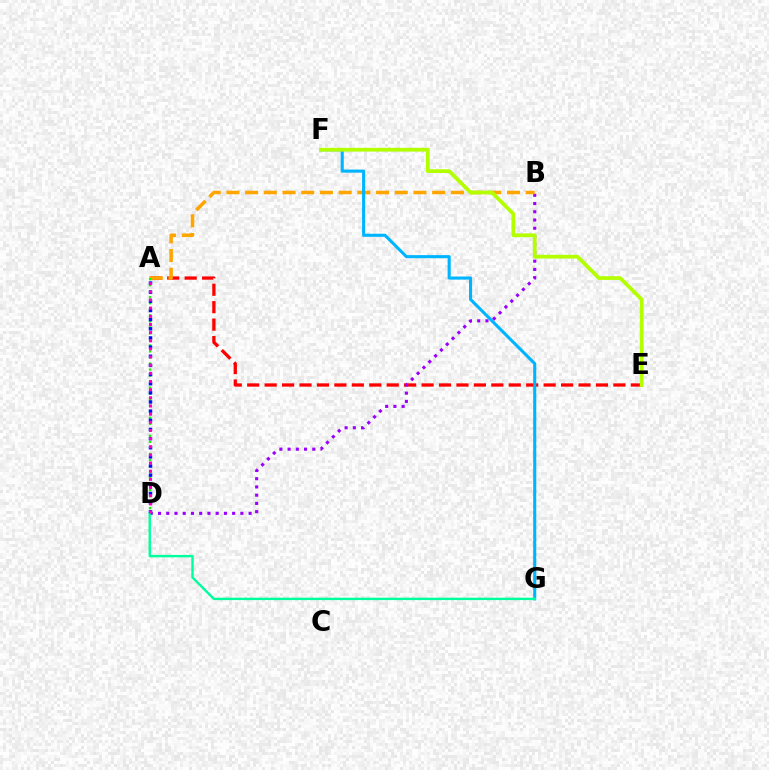{('A', 'E'): [{'color': '#ff0000', 'line_style': 'dashed', 'thickness': 2.37}], ('B', 'D'): [{'color': '#9b00ff', 'line_style': 'dotted', 'thickness': 2.24}], ('A', 'B'): [{'color': '#ffa500', 'line_style': 'dashed', 'thickness': 2.54}], ('A', 'D'): [{'color': '#08ff00', 'line_style': 'dotted', 'thickness': 1.64}, {'color': '#0010ff', 'line_style': 'dotted', 'thickness': 2.49}, {'color': '#ff00bd', 'line_style': 'dotted', 'thickness': 2.22}], ('F', 'G'): [{'color': '#00b5ff', 'line_style': 'solid', 'thickness': 2.23}], ('E', 'F'): [{'color': '#b3ff00', 'line_style': 'solid', 'thickness': 2.69}], ('D', 'G'): [{'color': '#00ff9d', 'line_style': 'solid', 'thickness': 1.73}]}